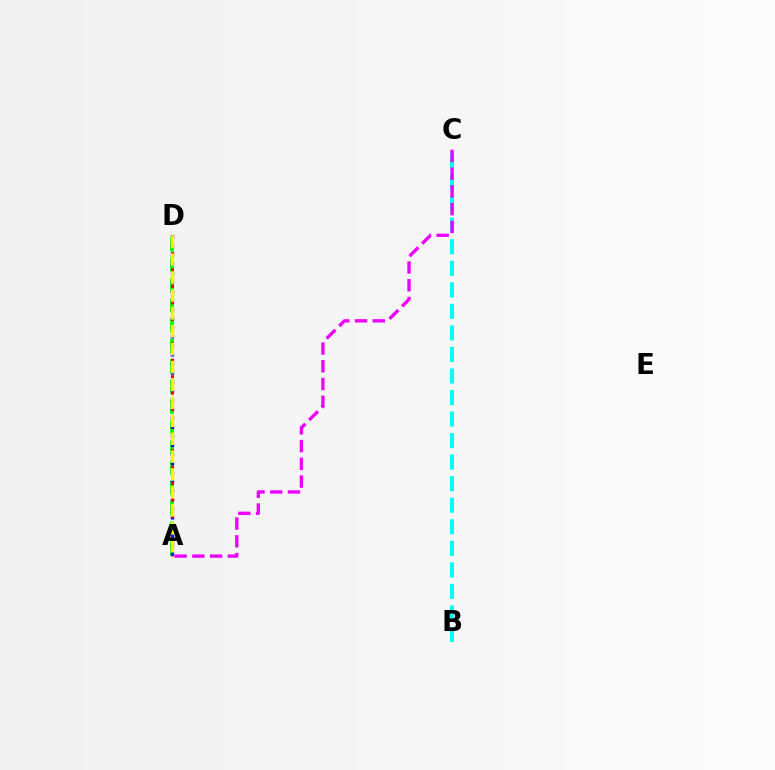{('A', 'D'): [{'color': '#08ff00', 'line_style': 'dashed', 'thickness': 2.76}, {'color': '#0010ff', 'line_style': 'dotted', 'thickness': 2.46}, {'color': '#ff0000', 'line_style': 'dotted', 'thickness': 2.23}, {'color': '#fcf500', 'line_style': 'dashed', 'thickness': 2.43}], ('B', 'C'): [{'color': '#00fff6', 'line_style': 'dashed', 'thickness': 2.93}], ('A', 'C'): [{'color': '#ee00ff', 'line_style': 'dashed', 'thickness': 2.41}]}